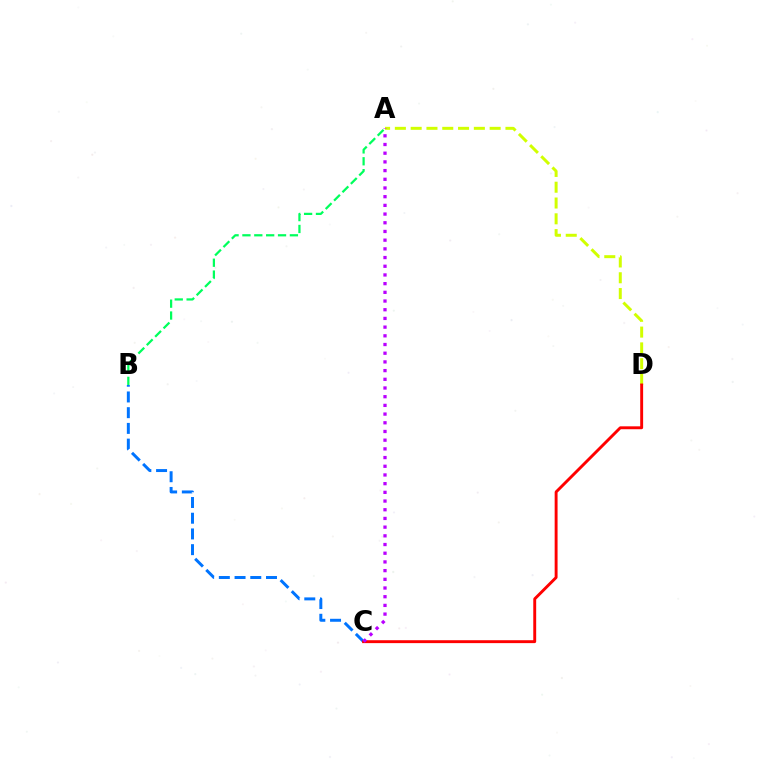{('A', 'D'): [{'color': '#d1ff00', 'line_style': 'dashed', 'thickness': 2.15}], ('B', 'C'): [{'color': '#0074ff', 'line_style': 'dashed', 'thickness': 2.14}], ('C', 'D'): [{'color': '#ff0000', 'line_style': 'solid', 'thickness': 2.09}], ('A', 'B'): [{'color': '#00ff5c', 'line_style': 'dashed', 'thickness': 1.61}], ('A', 'C'): [{'color': '#b900ff', 'line_style': 'dotted', 'thickness': 2.36}]}